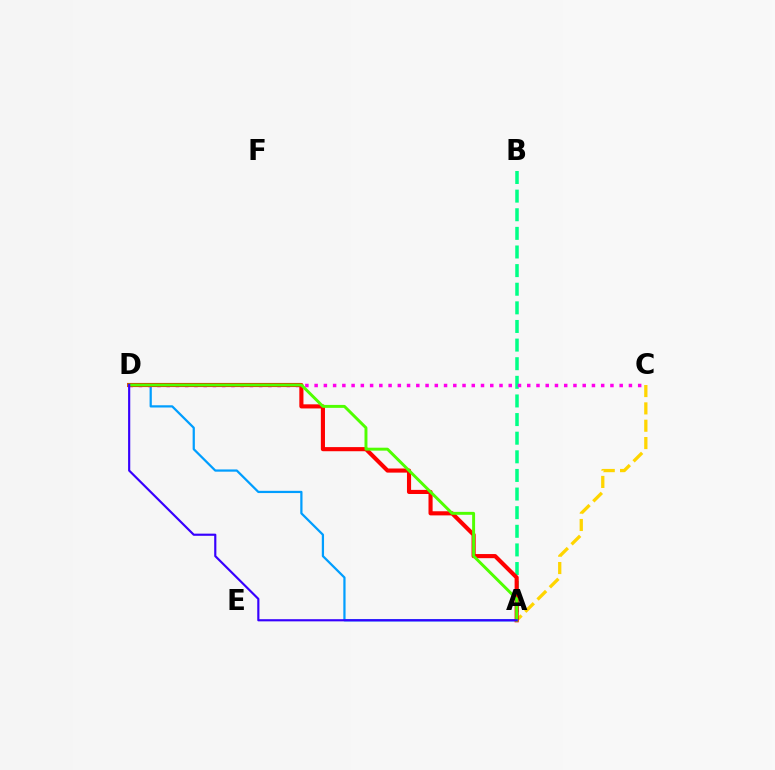{('A', 'C'): [{'color': '#ffd500', 'line_style': 'dashed', 'thickness': 2.36}], ('A', 'B'): [{'color': '#00ff86', 'line_style': 'dashed', 'thickness': 2.53}], ('A', 'D'): [{'color': '#009eff', 'line_style': 'solid', 'thickness': 1.61}, {'color': '#ff0000', 'line_style': 'solid', 'thickness': 2.97}, {'color': '#4fff00', 'line_style': 'solid', 'thickness': 2.11}, {'color': '#3700ff', 'line_style': 'solid', 'thickness': 1.55}], ('C', 'D'): [{'color': '#ff00ed', 'line_style': 'dotted', 'thickness': 2.51}]}